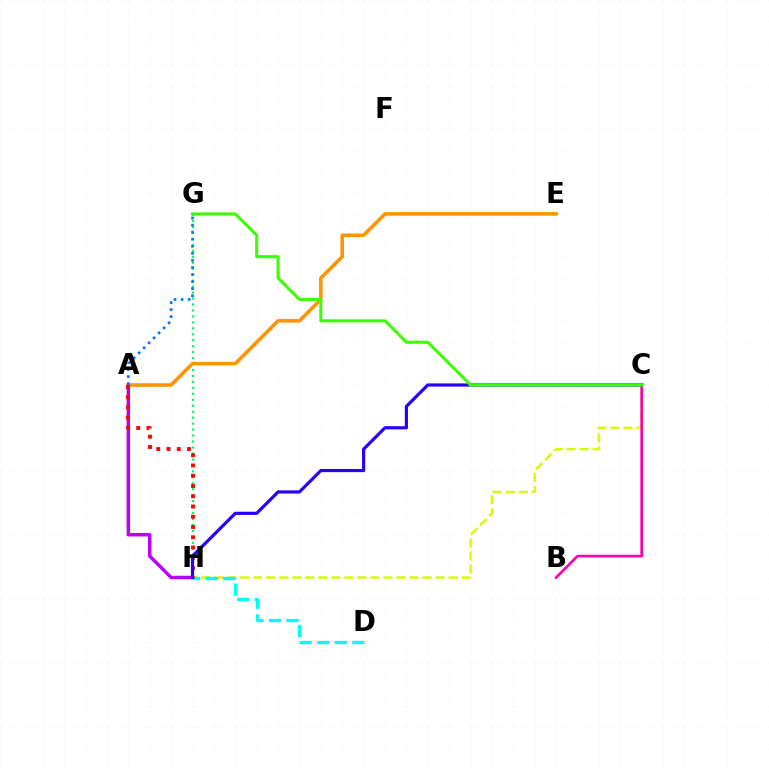{('G', 'H'): [{'color': '#00ff5c', 'line_style': 'dotted', 'thickness': 1.62}], ('A', 'H'): [{'color': '#b900ff', 'line_style': 'solid', 'thickness': 2.5}, {'color': '#ff0000', 'line_style': 'dotted', 'thickness': 2.79}], ('C', 'H'): [{'color': '#d1ff00', 'line_style': 'dashed', 'thickness': 1.77}, {'color': '#2500ff', 'line_style': 'solid', 'thickness': 2.29}], ('A', 'E'): [{'color': '#ff9400', 'line_style': 'solid', 'thickness': 2.57}], ('D', 'H'): [{'color': '#00fff6', 'line_style': 'dashed', 'thickness': 2.39}], ('B', 'C'): [{'color': '#ff00ac', 'line_style': 'solid', 'thickness': 1.91}], ('A', 'G'): [{'color': '#0074ff', 'line_style': 'dotted', 'thickness': 1.92}], ('C', 'G'): [{'color': '#3dff00', 'line_style': 'solid', 'thickness': 2.19}]}